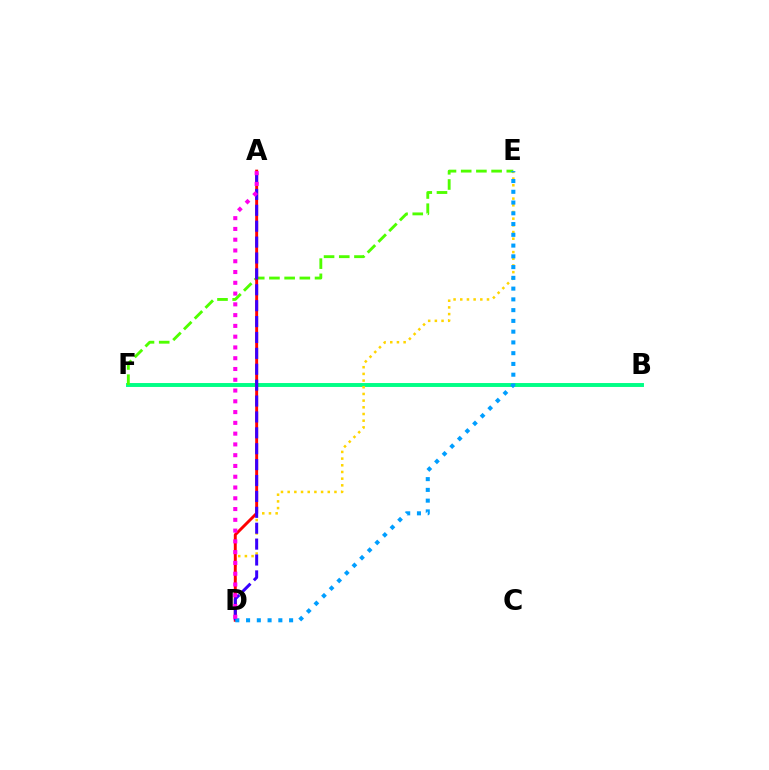{('B', 'F'): [{'color': '#00ff86', 'line_style': 'solid', 'thickness': 2.83}], ('D', 'E'): [{'color': '#ffd500', 'line_style': 'dotted', 'thickness': 1.82}, {'color': '#009eff', 'line_style': 'dotted', 'thickness': 2.92}], ('E', 'F'): [{'color': '#4fff00', 'line_style': 'dashed', 'thickness': 2.07}], ('A', 'D'): [{'color': '#ff0000', 'line_style': 'solid', 'thickness': 2.11}, {'color': '#3700ff', 'line_style': 'dashed', 'thickness': 2.16}, {'color': '#ff00ed', 'line_style': 'dotted', 'thickness': 2.93}]}